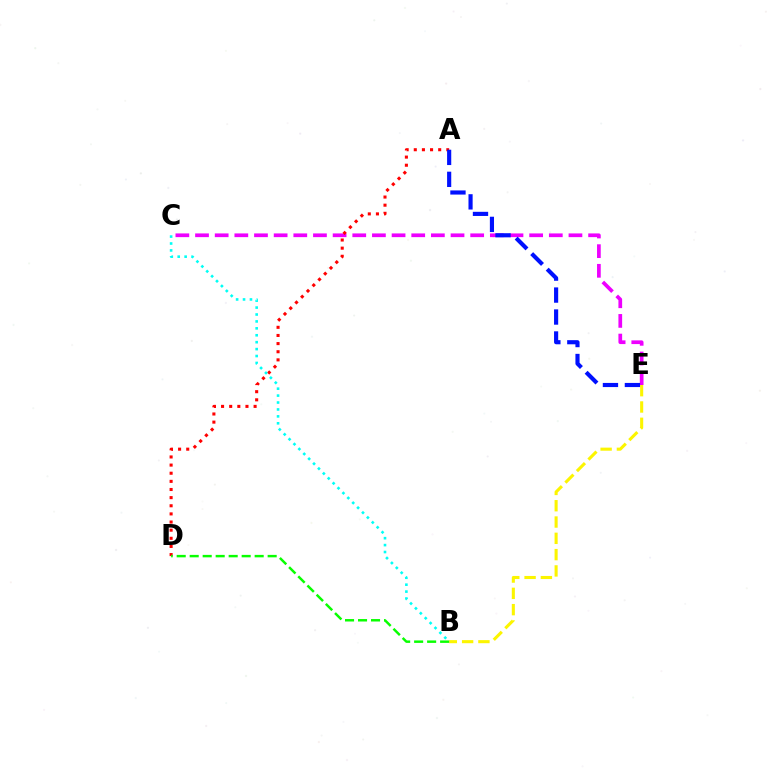{('C', 'E'): [{'color': '#ee00ff', 'line_style': 'dashed', 'thickness': 2.67}], ('A', 'D'): [{'color': '#ff0000', 'line_style': 'dotted', 'thickness': 2.21}], ('B', 'E'): [{'color': '#fcf500', 'line_style': 'dashed', 'thickness': 2.21}], ('A', 'E'): [{'color': '#0010ff', 'line_style': 'dashed', 'thickness': 2.98}], ('B', 'D'): [{'color': '#08ff00', 'line_style': 'dashed', 'thickness': 1.77}], ('B', 'C'): [{'color': '#00fff6', 'line_style': 'dotted', 'thickness': 1.88}]}